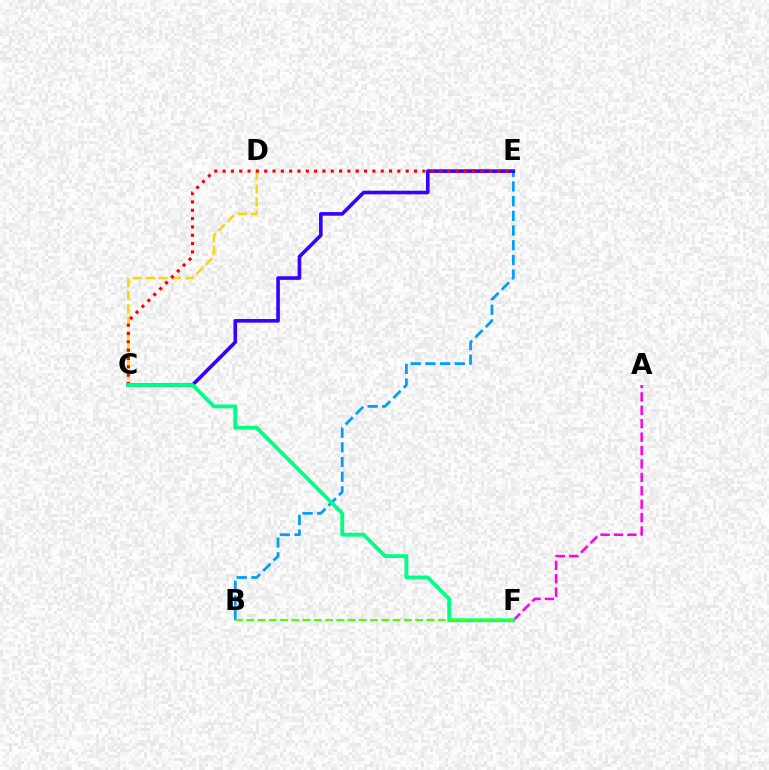{('C', 'D'): [{'color': '#ffd500', 'line_style': 'dashed', 'thickness': 1.78}], ('A', 'F'): [{'color': '#ff00ed', 'line_style': 'dashed', 'thickness': 1.82}], ('B', 'E'): [{'color': '#009eff', 'line_style': 'dashed', 'thickness': 2.0}], ('C', 'E'): [{'color': '#3700ff', 'line_style': 'solid', 'thickness': 2.6}, {'color': '#ff0000', 'line_style': 'dotted', 'thickness': 2.26}], ('C', 'F'): [{'color': '#00ff86', 'line_style': 'solid', 'thickness': 2.77}], ('B', 'F'): [{'color': '#4fff00', 'line_style': 'dashed', 'thickness': 1.53}]}